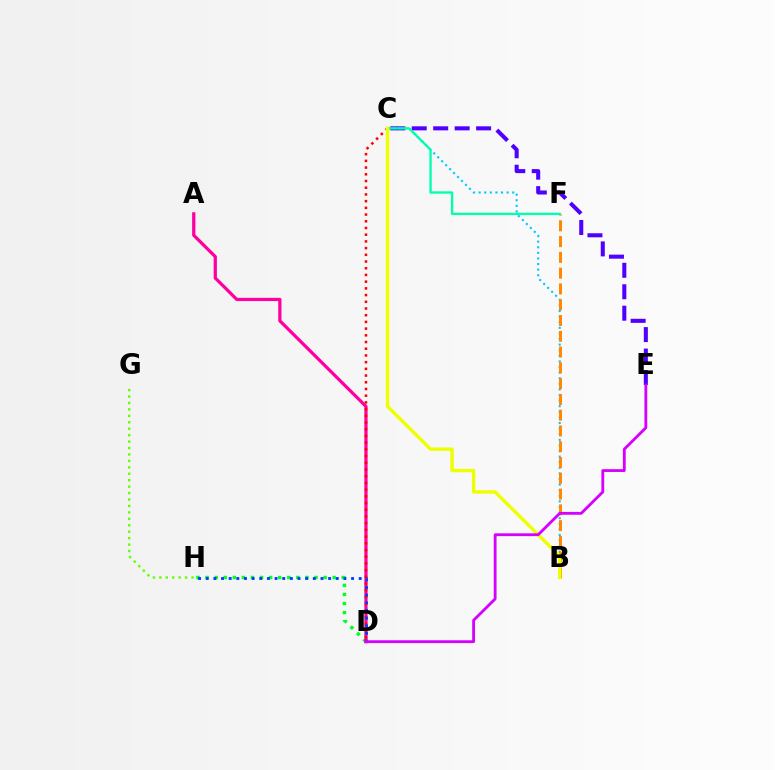{('D', 'H'): [{'color': '#00ff27', 'line_style': 'dotted', 'thickness': 2.47}, {'color': '#003fff', 'line_style': 'dotted', 'thickness': 2.08}], ('C', 'E'): [{'color': '#4f00ff', 'line_style': 'dashed', 'thickness': 2.92}], ('A', 'D'): [{'color': '#ff00a0', 'line_style': 'solid', 'thickness': 2.34}], ('B', 'C'): [{'color': '#00c7ff', 'line_style': 'dotted', 'thickness': 1.52}, {'color': '#eeff00', 'line_style': 'solid', 'thickness': 2.44}], ('B', 'F'): [{'color': '#ff8800', 'line_style': 'dashed', 'thickness': 2.14}], ('C', 'D'): [{'color': '#ff0000', 'line_style': 'dotted', 'thickness': 1.82}], ('G', 'H'): [{'color': '#66ff00', 'line_style': 'dotted', 'thickness': 1.75}], ('C', 'F'): [{'color': '#00ffaf', 'line_style': 'solid', 'thickness': 1.68}], ('D', 'E'): [{'color': '#d600ff', 'line_style': 'solid', 'thickness': 2.04}]}